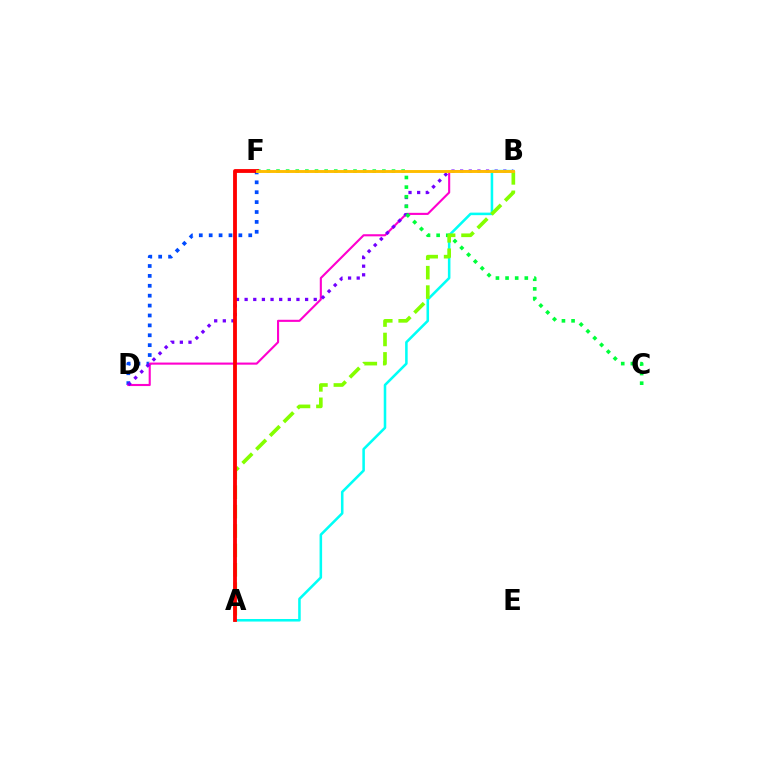{('D', 'F'): [{'color': '#004bff', 'line_style': 'dotted', 'thickness': 2.69}], ('B', 'D'): [{'color': '#ff00cf', 'line_style': 'solid', 'thickness': 1.52}, {'color': '#7200ff', 'line_style': 'dotted', 'thickness': 2.35}], ('C', 'F'): [{'color': '#00ff39', 'line_style': 'dotted', 'thickness': 2.62}], ('A', 'B'): [{'color': '#00fff6', 'line_style': 'solid', 'thickness': 1.84}, {'color': '#84ff00', 'line_style': 'dashed', 'thickness': 2.64}], ('A', 'F'): [{'color': '#ff0000', 'line_style': 'solid', 'thickness': 2.76}], ('B', 'F'): [{'color': '#ffbd00', 'line_style': 'solid', 'thickness': 2.09}]}